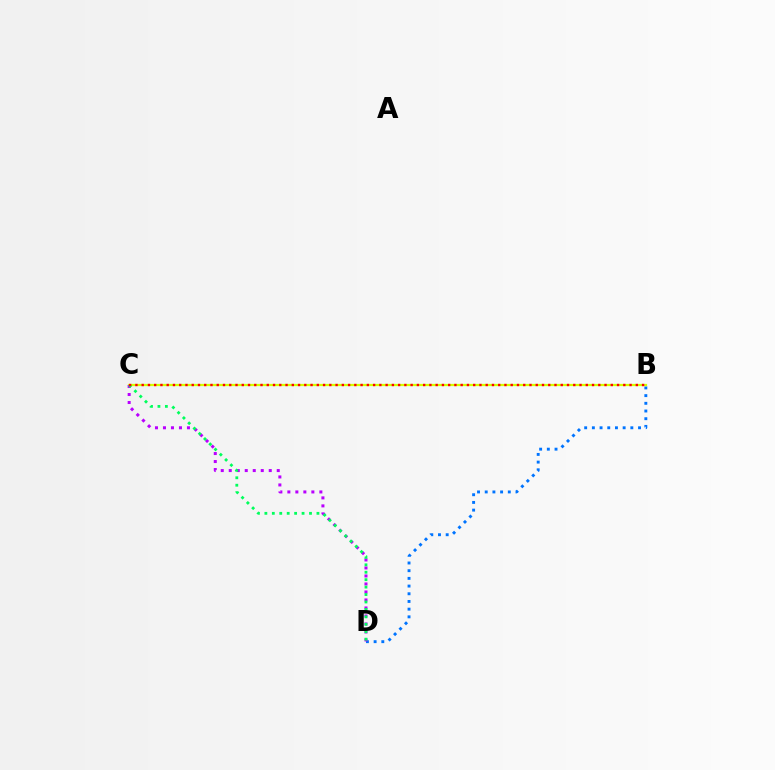{('B', 'D'): [{'color': '#0074ff', 'line_style': 'dotted', 'thickness': 2.09}], ('B', 'C'): [{'color': '#d1ff00', 'line_style': 'solid', 'thickness': 1.61}, {'color': '#ff0000', 'line_style': 'dotted', 'thickness': 1.7}], ('C', 'D'): [{'color': '#b900ff', 'line_style': 'dotted', 'thickness': 2.17}, {'color': '#00ff5c', 'line_style': 'dotted', 'thickness': 2.02}]}